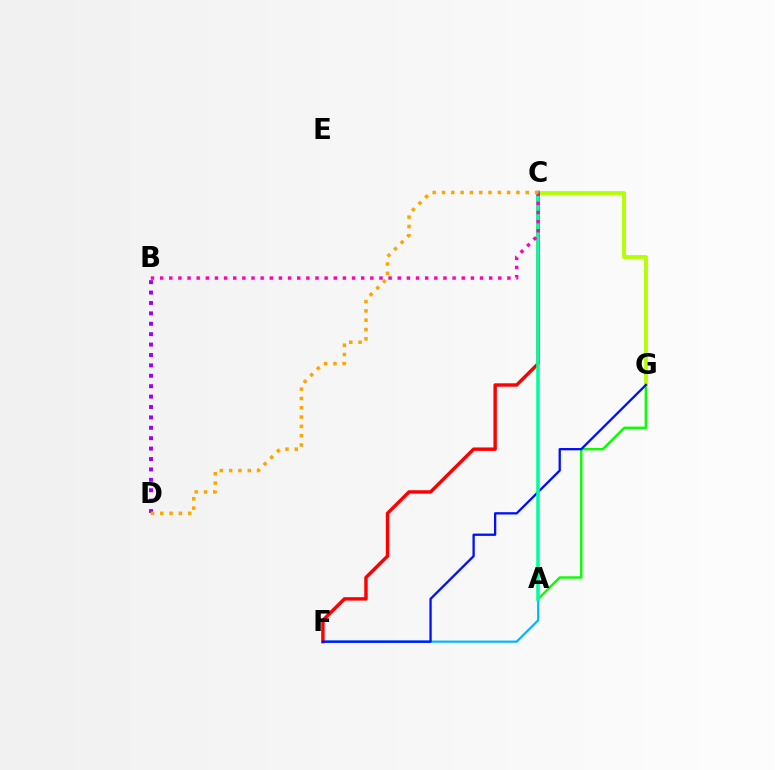{('B', 'D'): [{'color': '#9b00ff', 'line_style': 'dotted', 'thickness': 2.83}], ('A', 'G'): [{'color': '#08ff00', 'line_style': 'solid', 'thickness': 1.72}], ('A', 'F'): [{'color': '#00b5ff', 'line_style': 'solid', 'thickness': 1.56}], ('C', 'G'): [{'color': '#b3ff00', 'line_style': 'solid', 'thickness': 2.76}], ('C', 'F'): [{'color': '#ff0000', 'line_style': 'solid', 'thickness': 2.47}], ('F', 'G'): [{'color': '#0010ff', 'line_style': 'solid', 'thickness': 1.66}], ('A', 'C'): [{'color': '#00ff9d', 'line_style': 'solid', 'thickness': 2.54}], ('B', 'C'): [{'color': '#ff00bd', 'line_style': 'dotted', 'thickness': 2.48}], ('C', 'D'): [{'color': '#ffa500', 'line_style': 'dotted', 'thickness': 2.53}]}